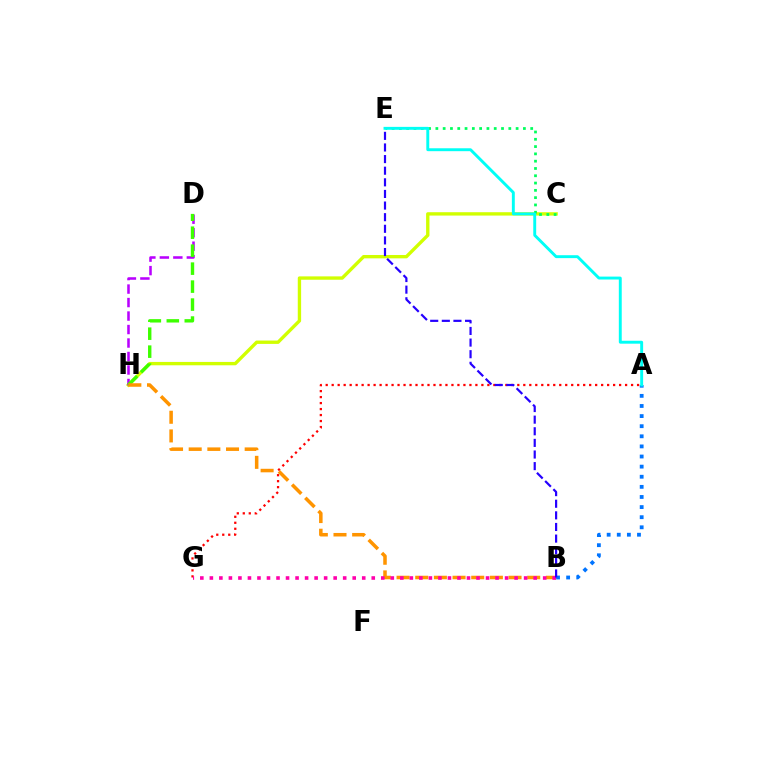{('A', 'G'): [{'color': '#ff0000', 'line_style': 'dotted', 'thickness': 1.63}], ('C', 'H'): [{'color': '#d1ff00', 'line_style': 'solid', 'thickness': 2.42}], ('C', 'E'): [{'color': '#00ff5c', 'line_style': 'dotted', 'thickness': 1.98}], ('D', 'H'): [{'color': '#b900ff', 'line_style': 'dashed', 'thickness': 1.83}, {'color': '#3dff00', 'line_style': 'dashed', 'thickness': 2.44}], ('A', 'B'): [{'color': '#0074ff', 'line_style': 'dotted', 'thickness': 2.75}], ('B', 'H'): [{'color': '#ff9400', 'line_style': 'dashed', 'thickness': 2.54}], ('B', 'G'): [{'color': '#ff00ac', 'line_style': 'dotted', 'thickness': 2.59}], ('B', 'E'): [{'color': '#2500ff', 'line_style': 'dashed', 'thickness': 1.58}], ('A', 'E'): [{'color': '#00fff6', 'line_style': 'solid', 'thickness': 2.1}]}